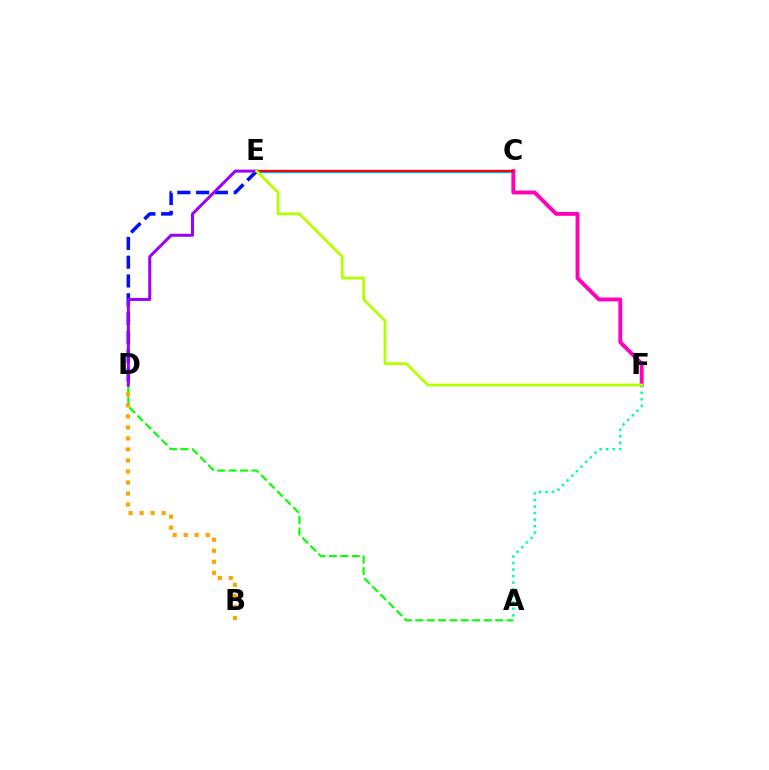{('C', 'E'): [{'color': '#00b5ff', 'line_style': 'solid', 'thickness': 2.44}, {'color': '#ff0000', 'line_style': 'solid', 'thickness': 1.54}], ('C', 'F'): [{'color': '#ff00bd', 'line_style': 'solid', 'thickness': 2.8}], ('A', 'D'): [{'color': '#08ff00', 'line_style': 'dashed', 'thickness': 1.55}], ('D', 'E'): [{'color': '#0010ff', 'line_style': 'dashed', 'thickness': 2.55}, {'color': '#9b00ff', 'line_style': 'solid', 'thickness': 2.16}], ('B', 'D'): [{'color': '#ffa500', 'line_style': 'dotted', 'thickness': 2.99}], ('A', 'F'): [{'color': '#00ff9d', 'line_style': 'dotted', 'thickness': 1.78}], ('E', 'F'): [{'color': '#b3ff00', 'line_style': 'solid', 'thickness': 2.01}]}